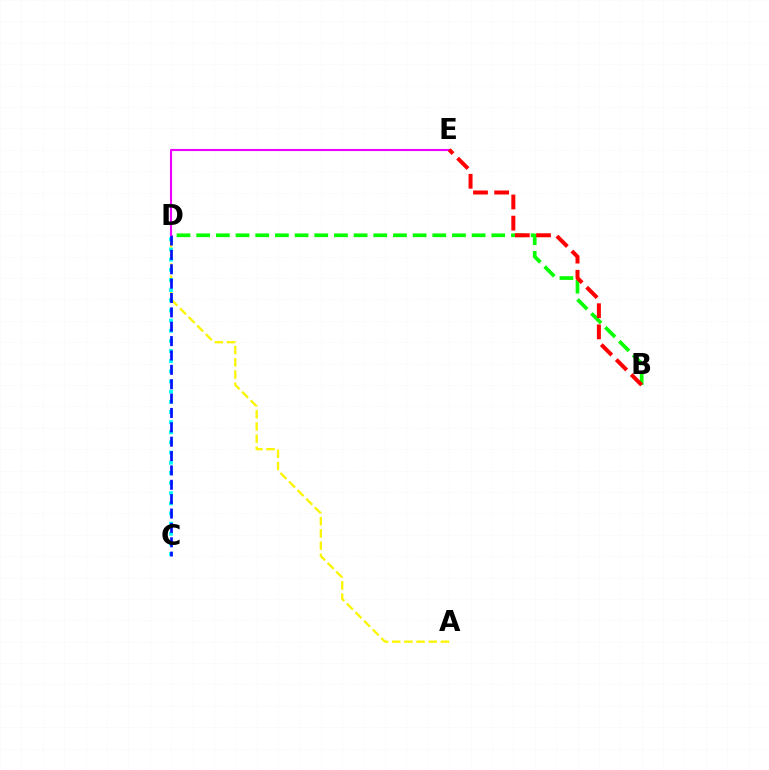{('A', 'D'): [{'color': '#fcf500', 'line_style': 'dashed', 'thickness': 1.65}], ('B', 'D'): [{'color': '#08ff00', 'line_style': 'dashed', 'thickness': 2.67}], ('C', 'D'): [{'color': '#00fff6', 'line_style': 'dotted', 'thickness': 2.76}, {'color': '#0010ff', 'line_style': 'dashed', 'thickness': 1.95}], ('D', 'E'): [{'color': '#ee00ff', 'line_style': 'solid', 'thickness': 1.53}], ('B', 'E'): [{'color': '#ff0000', 'line_style': 'dashed', 'thickness': 2.87}]}